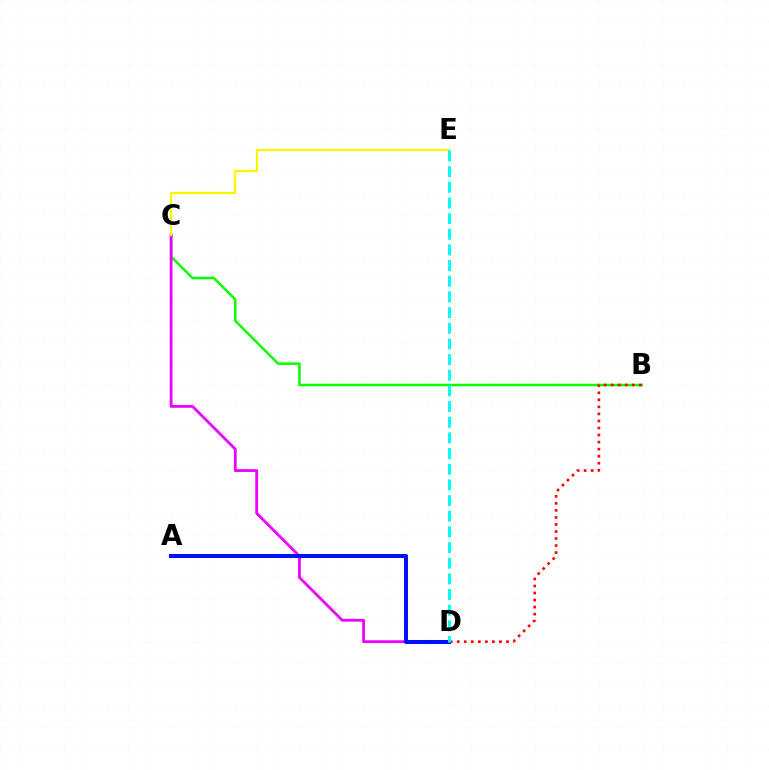{('B', 'C'): [{'color': '#08ff00', 'line_style': 'solid', 'thickness': 1.8}], ('C', 'D'): [{'color': '#ee00ff', 'line_style': 'solid', 'thickness': 2.01}], ('B', 'D'): [{'color': '#ff0000', 'line_style': 'dotted', 'thickness': 1.91}], ('C', 'E'): [{'color': '#fcf500', 'line_style': 'solid', 'thickness': 1.62}], ('A', 'D'): [{'color': '#0010ff', 'line_style': 'solid', 'thickness': 2.91}], ('D', 'E'): [{'color': '#00fff6', 'line_style': 'dashed', 'thickness': 2.13}]}